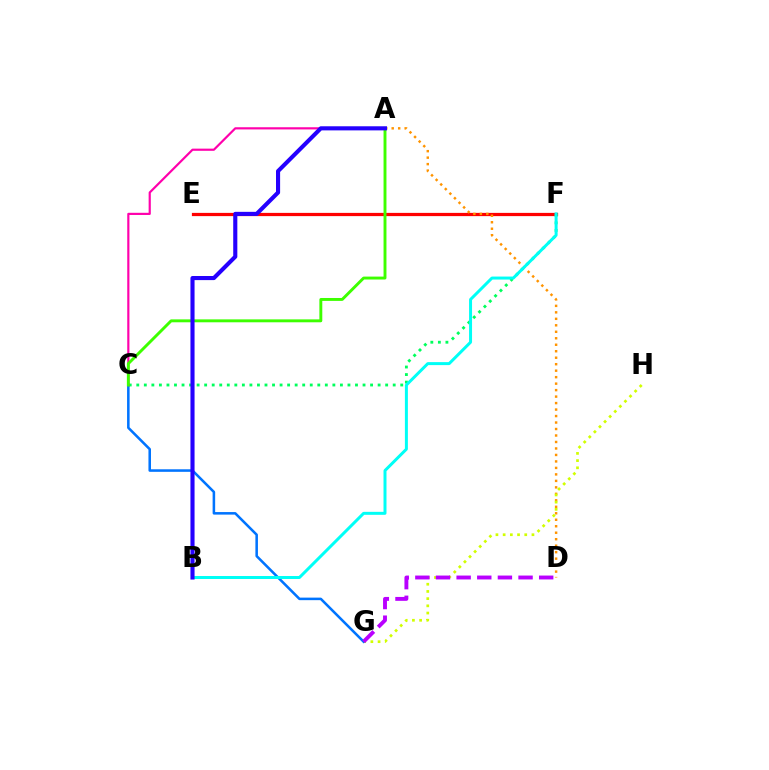{('E', 'F'): [{'color': '#ff0000', 'line_style': 'solid', 'thickness': 2.33}], ('C', 'F'): [{'color': '#00ff5c', 'line_style': 'dotted', 'thickness': 2.05}], ('A', 'D'): [{'color': '#ff9400', 'line_style': 'dotted', 'thickness': 1.76}], ('G', 'H'): [{'color': '#d1ff00', 'line_style': 'dotted', 'thickness': 1.96}], ('C', 'G'): [{'color': '#0074ff', 'line_style': 'solid', 'thickness': 1.83}], ('B', 'F'): [{'color': '#00fff6', 'line_style': 'solid', 'thickness': 2.15}], ('A', 'C'): [{'color': '#ff00ac', 'line_style': 'solid', 'thickness': 1.57}, {'color': '#3dff00', 'line_style': 'solid', 'thickness': 2.1}], ('D', 'G'): [{'color': '#b900ff', 'line_style': 'dashed', 'thickness': 2.8}], ('A', 'B'): [{'color': '#2500ff', 'line_style': 'solid', 'thickness': 2.96}]}